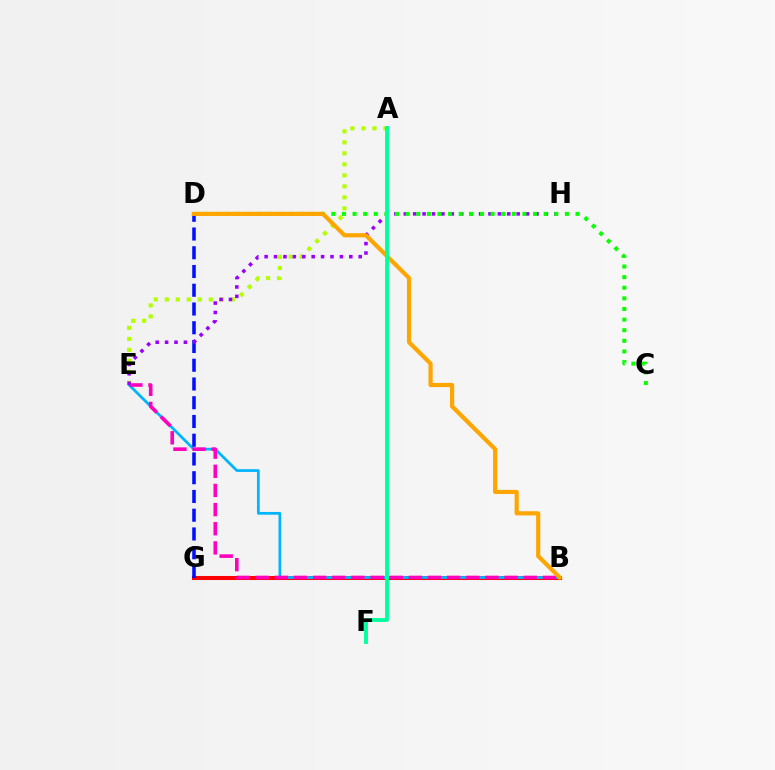{('B', 'G'): [{'color': '#ff0000', 'line_style': 'solid', 'thickness': 2.91}], ('B', 'E'): [{'color': '#00b5ff', 'line_style': 'solid', 'thickness': 1.97}, {'color': '#ff00bd', 'line_style': 'dashed', 'thickness': 2.6}], ('A', 'E'): [{'color': '#b3ff00', 'line_style': 'dotted', 'thickness': 2.99}], ('D', 'G'): [{'color': '#0010ff', 'line_style': 'dashed', 'thickness': 2.55}], ('E', 'H'): [{'color': '#9b00ff', 'line_style': 'dotted', 'thickness': 2.56}], ('C', 'D'): [{'color': '#08ff00', 'line_style': 'dotted', 'thickness': 2.88}], ('B', 'D'): [{'color': '#ffa500', 'line_style': 'solid', 'thickness': 3.0}], ('A', 'F'): [{'color': '#00ff9d', 'line_style': 'solid', 'thickness': 2.78}]}